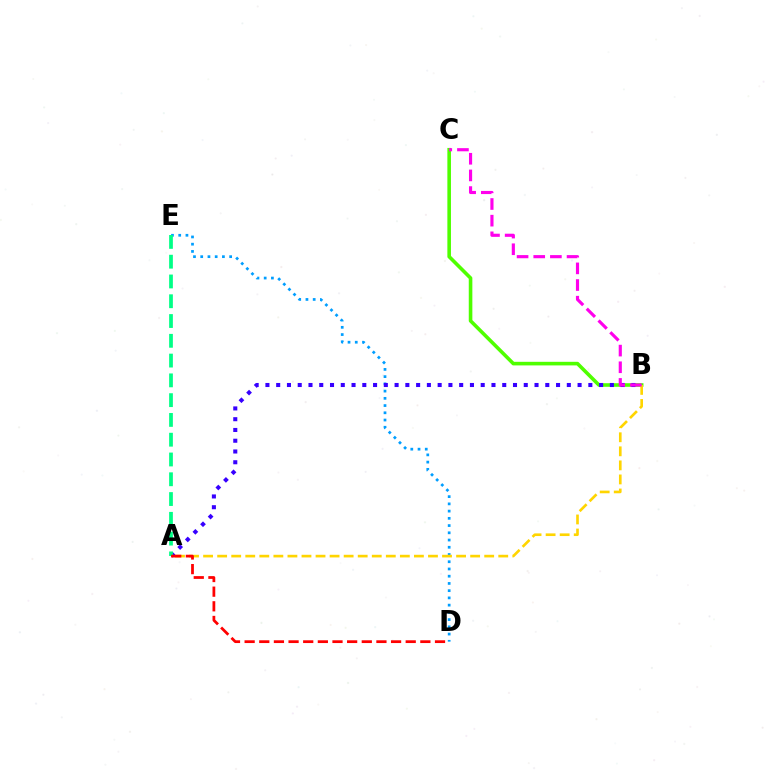{('B', 'C'): [{'color': '#4fff00', 'line_style': 'solid', 'thickness': 2.59}, {'color': '#ff00ed', 'line_style': 'dashed', 'thickness': 2.26}], ('D', 'E'): [{'color': '#009eff', 'line_style': 'dotted', 'thickness': 1.97}], ('A', 'B'): [{'color': '#3700ff', 'line_style': 'dotted', 'thickness': 2.92}, {'color': '#ffd500', 'line_style': 'dashed', 'thickness': 1.91}], ('A', 'E'): [{'color': '#00ff86', 'line_style': 'dashed', 'thickness': 2.69}], ('A', 'D'): [{'color': '#ff0000', 'line_style': 'dashed', 'thickness': 1.99}]}